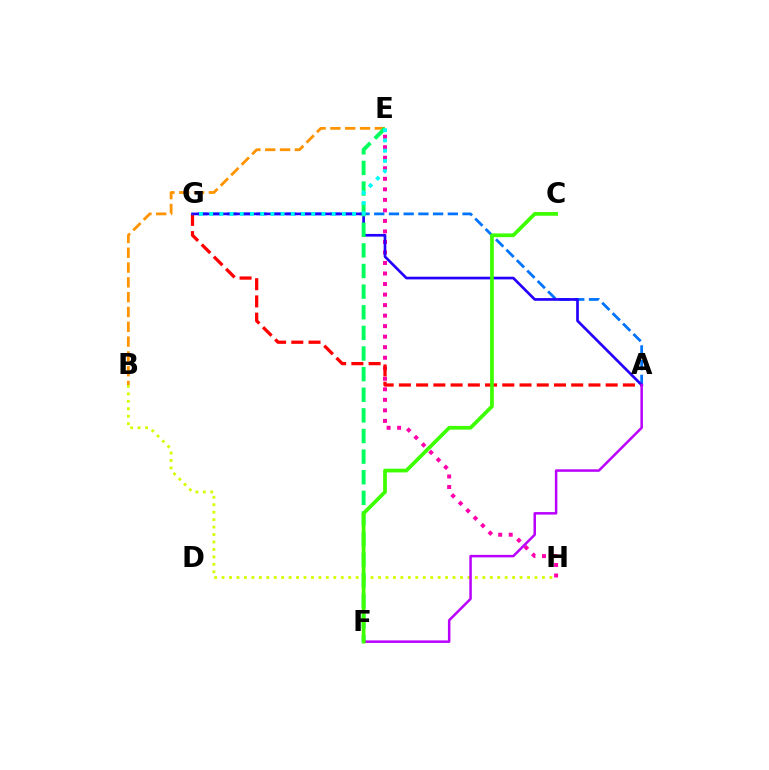{('E', 'H'): [{'color': '#ff00ac', 'line_style': 'dotted', 'thickness': 2.86}], ('A', 'G'): [{'color': '#0074ff', 'line_style': 'dashed', 'thickness': 2.0}, {'color': '#ff0000', 'line_style': 'dashed', 'thickness': 2.34}, {'color': '#2500ff', 'line_style': 'solid', 'thickness': 1.93}], ('B', 'H'): [{'color': '#d1ff00', 'line_style': 'dotted', 'thickness': 2.02}], ('B', 'E'): [{'color': '#ff9400', 'line_style': 'dashed', 'thickness': 2.01}], ('E', 'F'): [{'color': '#00ff5c', 'line_style': 'dashed', 'thickness': 2.8}], ('A', 'F'): [{'color': '#b900ff', 'line_style': 'solid', 'thickness': 1.8}], ('E', 'G'): [{'color': '#00fff6', 'line_style': 'dotted', 'thickness': 2.77}], ('C', 'F'): [{'color': '#3dff00', 'line_style': 'solid', 'thickness': 2.68}]}